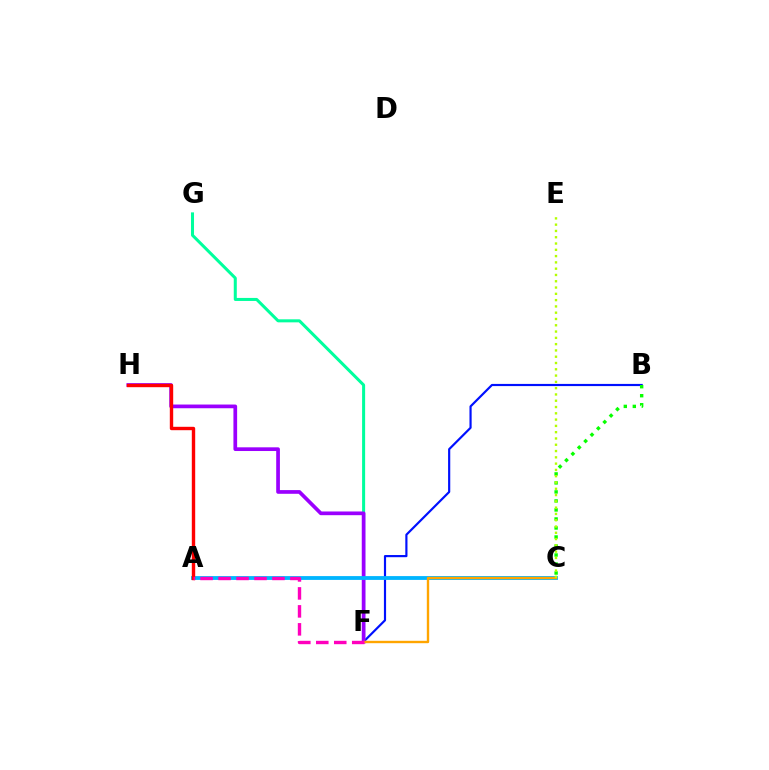{('B', 'F'): [{'color': '#0010ff', 'line_style': 'solid', 'thickness': 1.56}], ('B', 'C'): [{'color': '#08ff00', 'line_style': 'dotted', 'thickness': 2.45}], ('F', 'G'): [{'color': '#00ff9d', 'line_style': 'solid', 'thickness': 2.18}], ('F', 'H'): [{'color': '#9b00ff', 'line_style': 'solid', 'thickness': 2.67}], ('A', 'C'): [{'color': '#00b5ff', 'line_style': 'solid', 'thickness': 2.74}], ('C', 'F'): [{'color': '#ffa500', 'line_style': 'solid', 'thickness': 1.72}], ('C', 'E'): [{'color': '#b3ff00', 'line_style': 'dotted', 'thickness': 1.71}], ('A', 'H'): [{'color': '#ff0000', 'line_style': 'solid', 'thickness': 2.44}], ('A', 'F'): [{'color': '#ff00bd', 'line_style': 'dashed', 'thickness': 2.44}]}